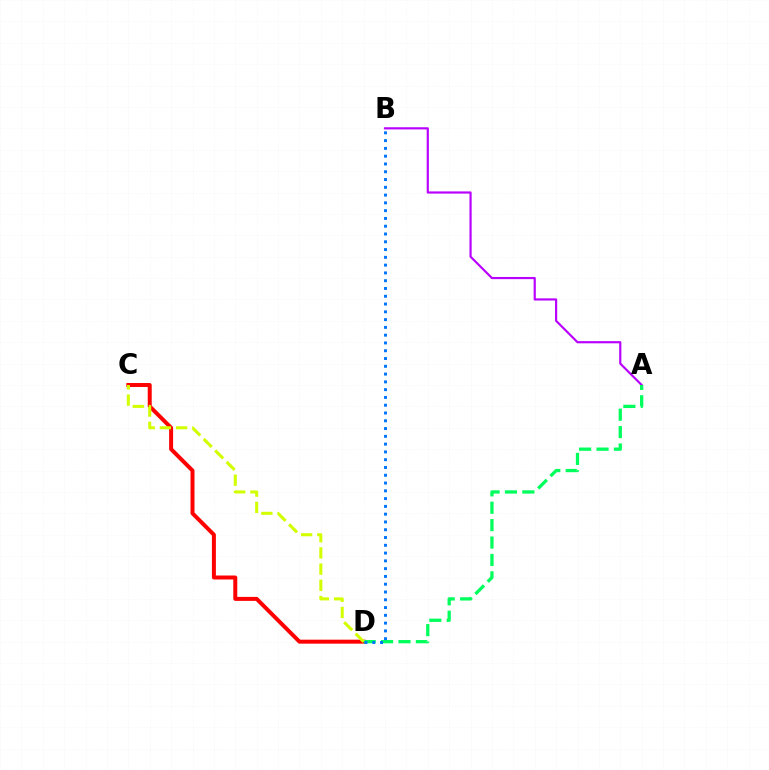{('A', 'B'): [{'color': '#b900ff', 'line_style': 'solid', 'thickness': 1.56}], ('C', 'D'): [{'color': '#ff0000', 'line_style': 'solid', 'thickness': 2.86}, {'color': '#d1ff00', 'line_style': 'dashed', 'thickness': 2.2}], ('A', 'D'): [{'color': '#00ff5c', 'line_style': 'dashed', 'thickness': 2.36}], ('B', 'D'): [{'color': '#0074ff', 'line_style': 'dotted', 'thickness': 2.11}]}